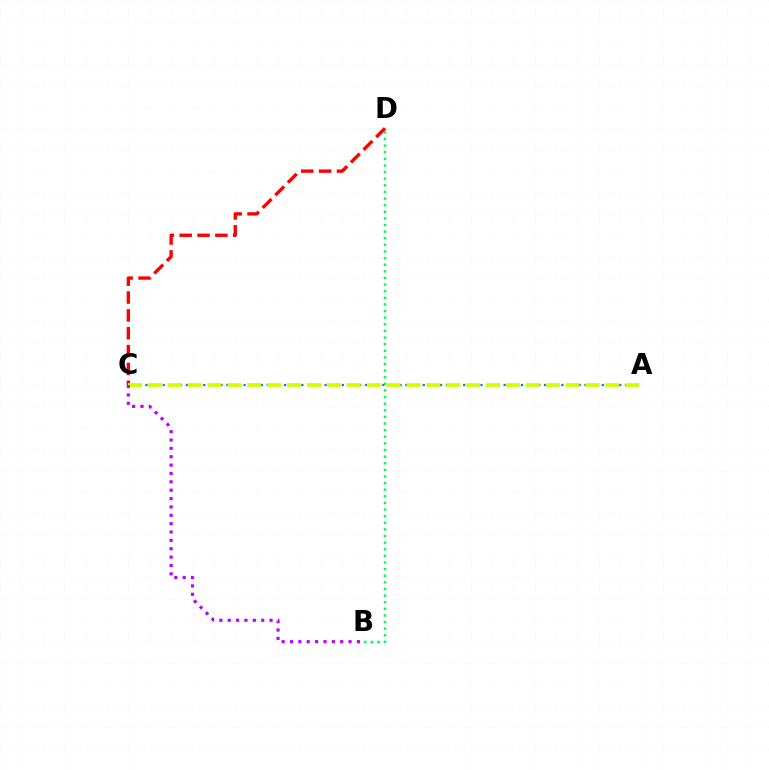{('A', 'C'): [{'color': '#0074ff', 'line_style': 'dotted', 'thickness': 1.57}, {'color': '#d1ff00', 'line_style': 'dashed', 'thickness': 2.7}], ('B', 'D'): [{'color': '#00ff5c', 'line_style': 'dotted', 'thickness': 1.8}], ('C', 'D'): [{'color': '#ff0000', 'line_style': 'dashed', 'thickness': 2.42}], ('B', 'C'): [{'color': '#b900ff', 'line_style': 'dotted', 'thickness': 2.27}]}